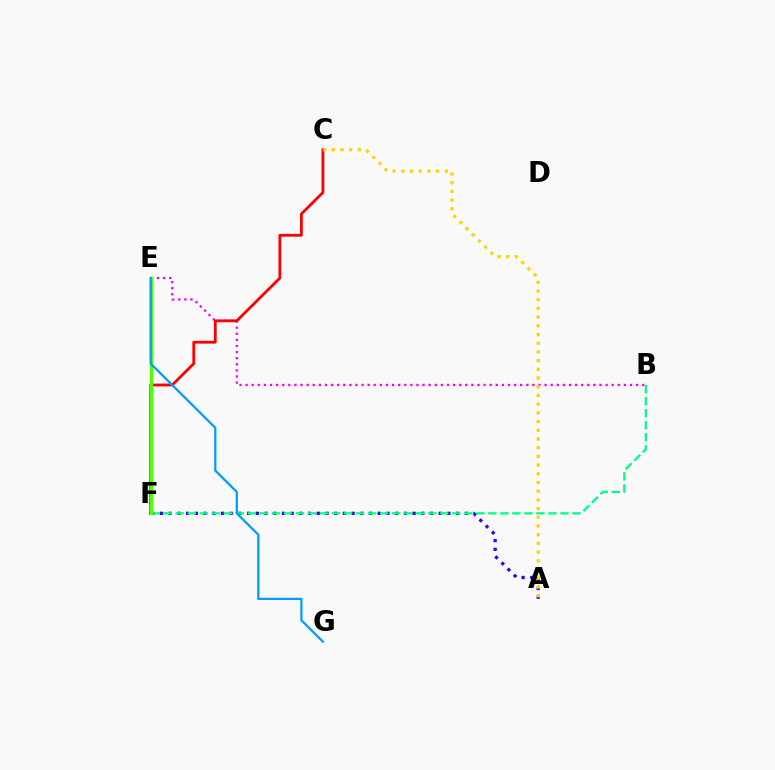{('A', 'F'): [{'color': '#3700ff', 'line_style': 'dotted', 'thickness': 2.37}], ('B', 'E'): [{'color': '#ff00ed', 'line_style': 'dotted', 'thickness': 1.66}], ('C', 'F'): [{'color': '#ff0000', 'line_style': 'solid', 'thickness': 2.02}], ('B', 'F'): [{'color': '#00ff86', 'line_style': 'dashed', 'thickness': 1.63}], ('E', 'F'): [{'color': '#4fff00', 'line_style': 'solid', 'thickness': 2.35}], ('A', 'C'): [{'color': '#ffd500', 'line_style': 'dotted', 'thickness': 2.36}], ('E', 'G'): [{'color': '#009eff', 'line_style': 'solid', 'thickness': 1.63}]}